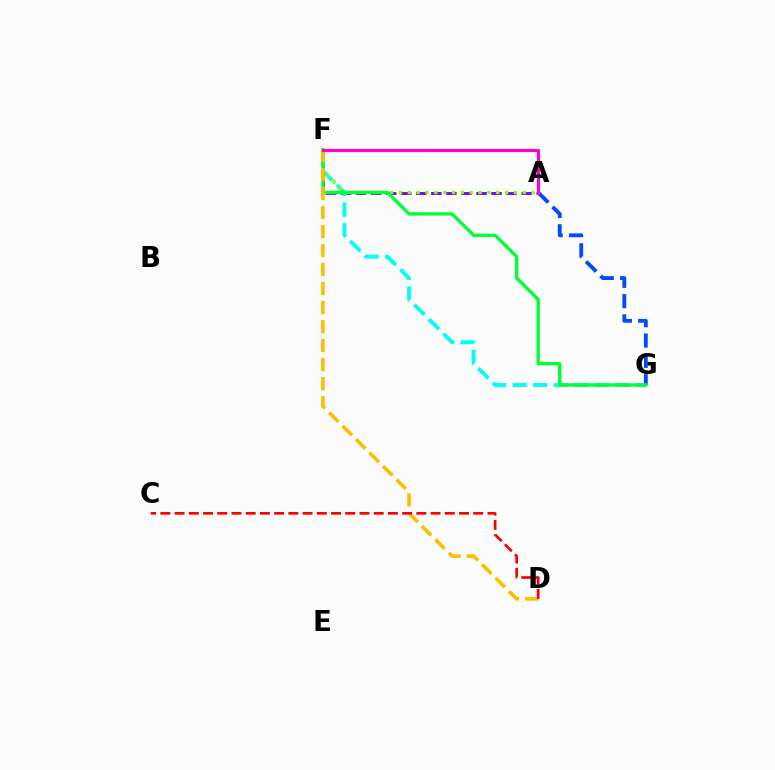{('A', 'F'): [{'color': '#7200ff', 'line_style': 'dashed', 'thickness': 2.05}, {'color': '#84ff00', 'line_style': 'dotted', 'thickness': 2.4}, {'color': '#ff00cf', 'line_style': 'solid', 'thickness': 2.28}], ('F', 'G'): [{'color': '#00fff6', 'line_style': 'dashed', 'thickness': 2.79}, {'color': '#00ff39', 'line_style': 'solid', 'thickness': 2.42}], ('A', 'G'): [{'color': '#004bff', 'line_style': 'dashed', 'thickness': 2.76}], ('D', 'F'): [{'color': '#ffbd00', 'line_style': 'dashed', 'thickness': 2.58}], ('C', 'D'): [{'color': '#ff0000', 'line_style': 'dashed', 'thickness': 1.93}]}